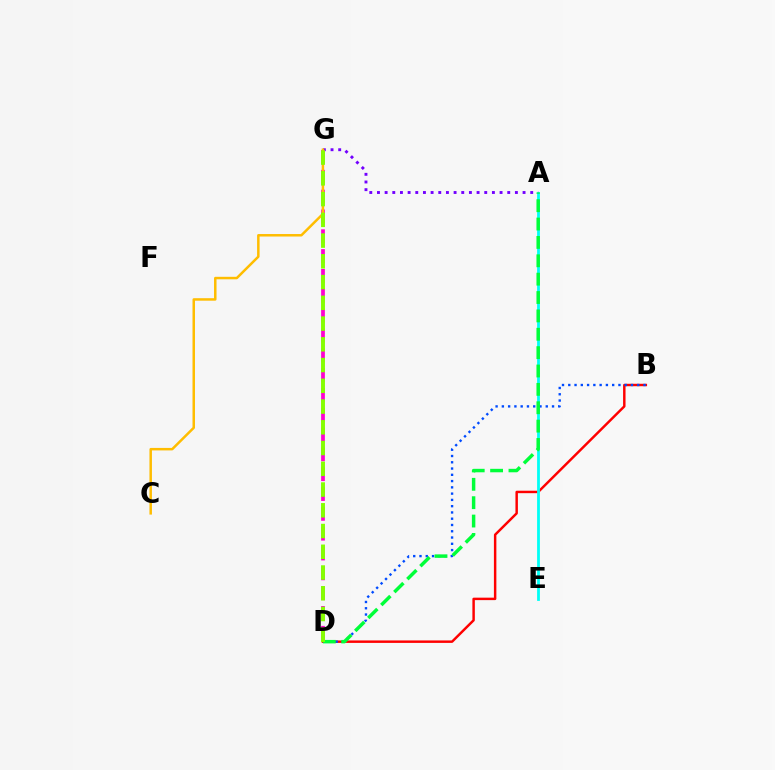{('B', 'D'): [{'color': '#ff0000', 'line_style': 'solid', 'thickness': 1.77}, {'color': '#004bff', 'line_style': 'dotted', 'thickness': 1.7}], ('A', 'E'): [{'color': '#00fff6', 'line_style': 'solid', 'thickness': 2.01}], ('A', 'G'): [{'color': '#7200ff', 'line_style': 'dotted', 'thickness': 2.08}], ('D', 'G'): [{'color': '#ff00cf', 'line_style': 'dashed', 'thickness': 2.69}, {'color': '#84ff00', 'line_style': 'dashed', 'thickness': 2.82}], ('C', 'G'): [{'color': '#ffbd00', 'line_style': 'solid', 'thickness': 1.79}], ('A', 'D'): [{'color': '#00ff39', 'line_style': 'dashed', 'thickness': 2.5}]}